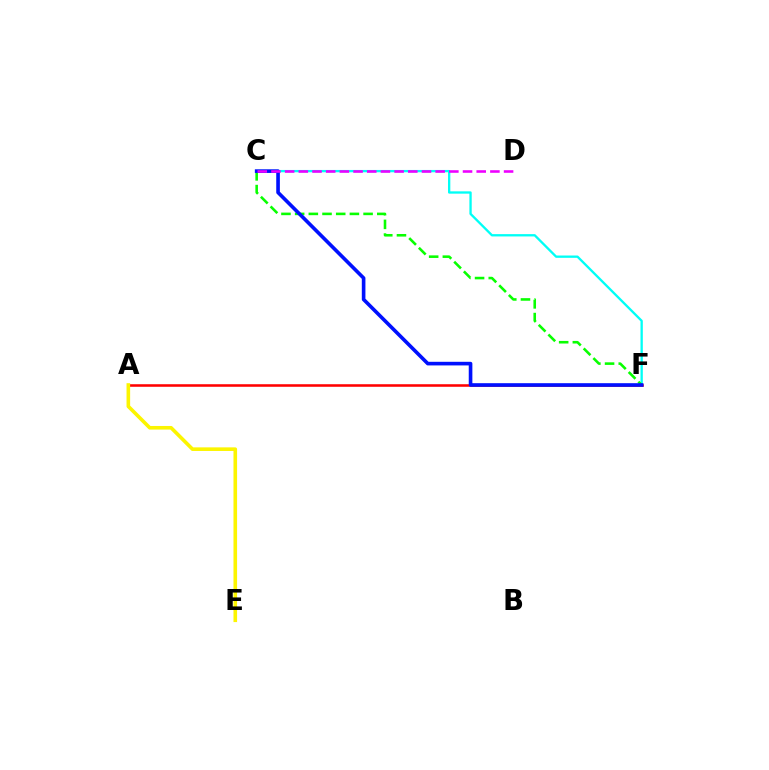{('C', 'F'): [{'color': '#00fff6', 'line_style': 'solid', 'thickness': 1.67}, {'color': '#08ff00', 'line_style': 'dashed', 'thickness': 1.86}, {'color': '#0010ff', 'line_style': 'solid', 'thickness': 2.61}], ('A', 'F'): [{'color': '#ff0000', 'line_style': 'solid', 'thickness': 1.84}], ('C', 'D'): [{'color': '#ee00ff', 'line_style': 'dashed', 'thickness': 1.86}], ('A', 'E'): [{'color': '#fcf500', 'line_style': 'solid', 'thickness': 2.6}]}